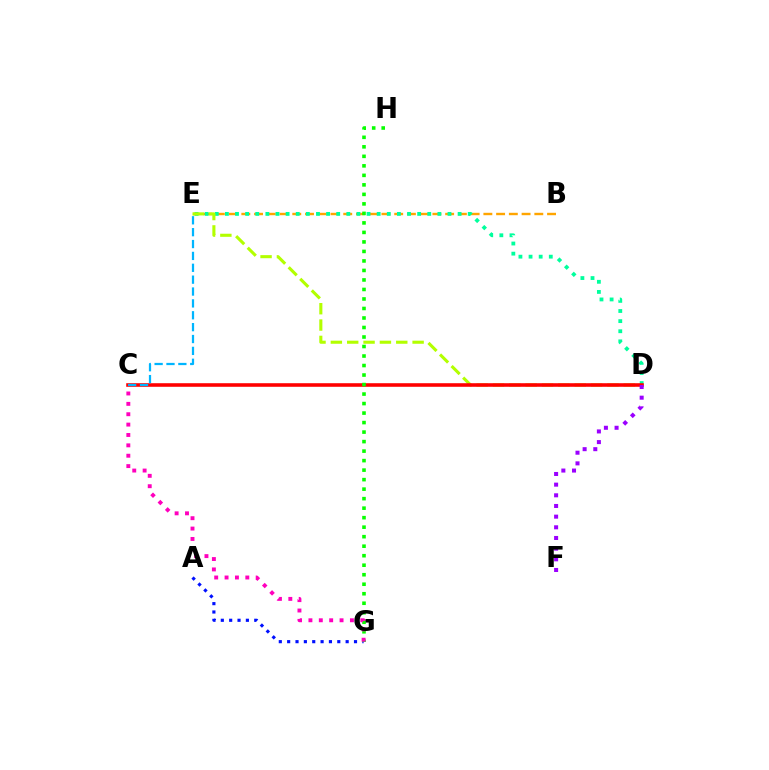{('B', 'E'): [{'color': '#ffa500', 'line_style': 'dashed', 'thickness': 1.73}], ('D', 'E'): [{'color': '#00ff9d', 'line_style': 'dotted', 'thickness': 2.75}, {'color': '#b3ff00', 'line_style': 'dashed', 'thickness': 2.22}], ('A', 'G'): [{'color': '#0010ff', 'line_style': 'dotted', 'thickness': 2.27}], ('C', 'D'): [{'color': '#ff0000', 'line_style': 'solid', 'thickness': 2.58}], ('D', 'F'): [{'color': '#9b00ff', 'line_style': 'dotted', 'thickness': 2.9}], ('G', 'H'): [{'color': '#08ff00', 'line_style': 'dotted', 'thickness': 2.58}], ('C', 'E'): [{'color': '#00b5ff', 'line_style': 'dashed', 'thickness': 1.61}], ('C', 'G'): [{'color': '#ff00bd', 'line_style': 'dotted', 'thickness': 2.82}]}